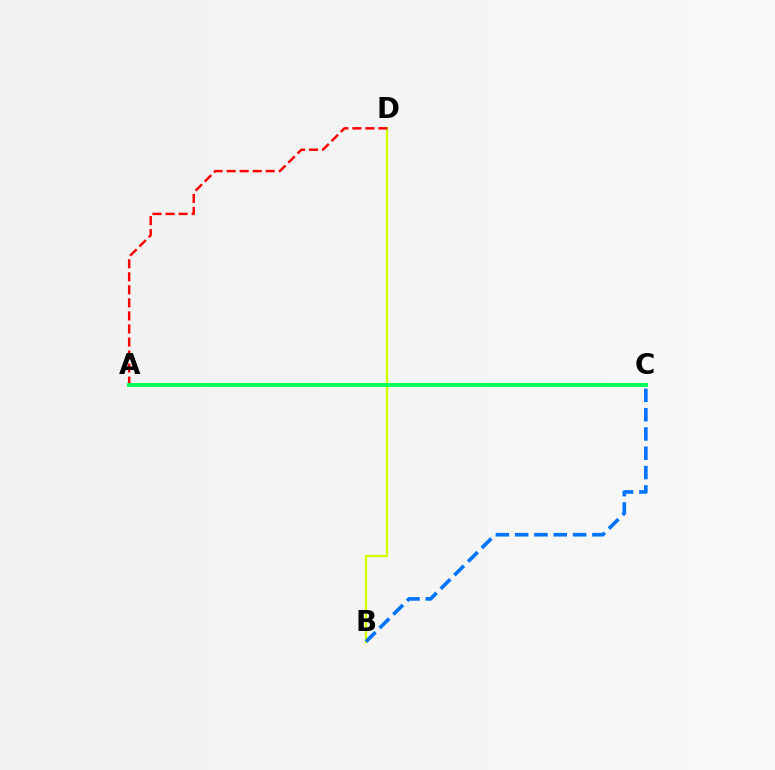{('B', 'D'): [{'color': '#d1ff00', 'line_style': 'solid', 'thickness': 1.71}], ('A', 'C'): [{'color': '#b900ff', 'line_style': 'dashed', 'thickness': 1.98}, {'color': '#00ff5c', 'line_style': 'solid', 'thickness': 2.9}], ('A', 'D'): [{'color': '#ff0000', 'line_style': 'dashed', 'thickness': 1.77}], ('B', 'C'): [{'color': '#0074ff', 'line_style': 'dashed', 'thickness': 2.62}]}